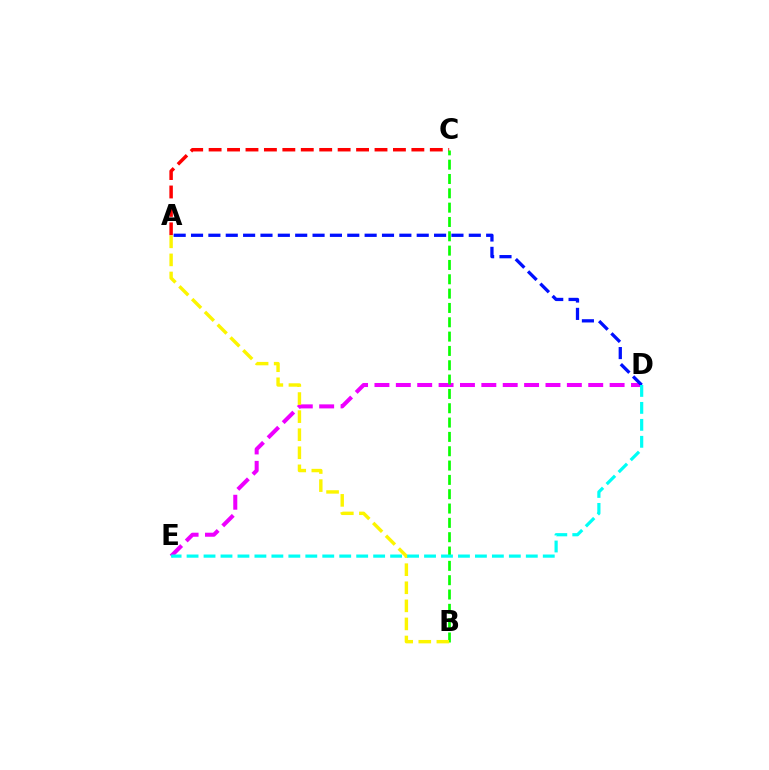{('D', 'E'): [{'color': '#ee00ff', 'line_style': 'dashed', 'thickness': 2.9}, {'color': '#00fff6', 'line_style': 'dashed', 'thickness': 2.3}], ('A', 'C'): [{'color': '#ff0000', 'line_style': 'dashed', 'thickness': 2.5}], ('A', 'D'): [{'color': '#0010ff', 'line_style': 'dashed', 'thickness': 2.36}], ('B', 'C'): [{'color': '#08ff00', 'line_style': 'dashed', 'thickness': 1.95}], ('A', 'B'): [{'color': '#fcf500', 'line_style': 'dashed', 'thickness': 2.46}]}